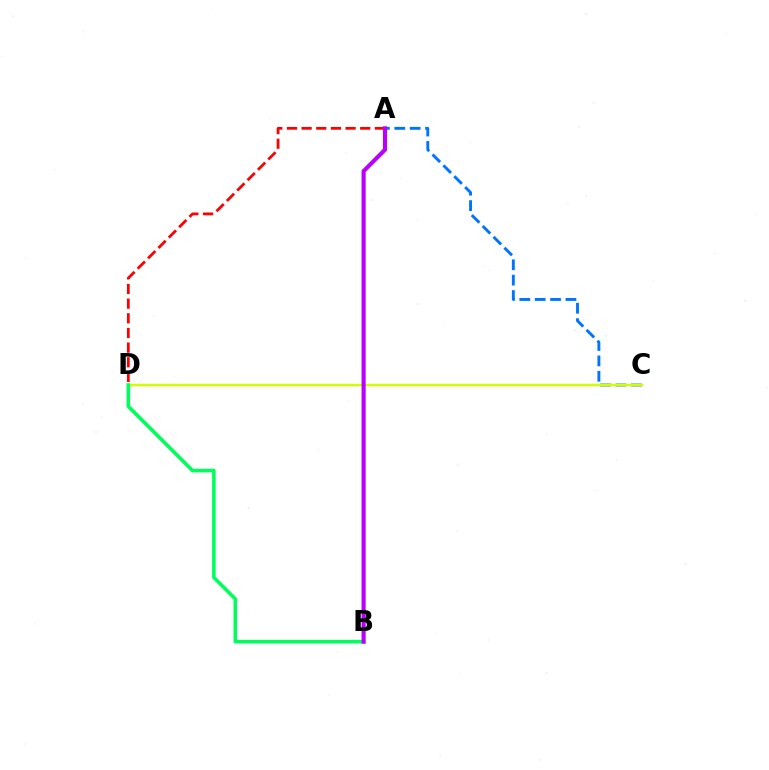{('A', 'C'): [{'color': '#0074ff', 'line_style': 'dashed', 'thickness': 2.09}], ('A', 'D'): [{'color': '#ff0000', 'line_style': 'dashed', 'thickness': 1.99}], ('C', 'D'): [{'color': '#d1ff00', 'line_style': 'solid', 'thickness': 1.76}], ('B', 'D'): [{'color': '#00ff5c', 'line_style': 'solid', 'thickness': 2.57}], ('A', 'B'): [{'color': '#b900ff', 'line_style': 'solid', 'thickness': 2.96}]}